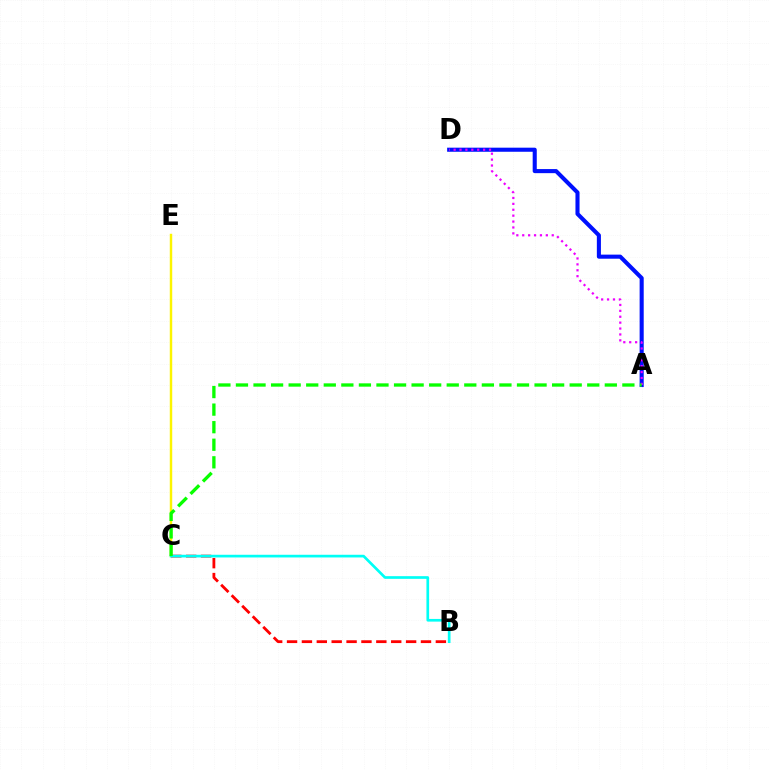{('C', 'E'): [{'color': '#fcf500', 'line_style': 'solid', 'thickness': 1.76}], ('A', 'D'): [{'color': '#0010ff', 'line_style': 'solid', 'thickness': 2.94}, {'color': '#ee00ff', 'line_style': 'dotted', 'thickness': 1.6}], ('B', 'C'): [{'color': '#ff0000', 'line_style': 'dashed', 'thickness': 2.02}, {'color': '#00fff6', 'line_style': 'solid', 'thickness': 1.93}], ('A', 'C'): [{'color': '#08ff00', 'line_style': 'dashed', 'thickness': 2.39}]}